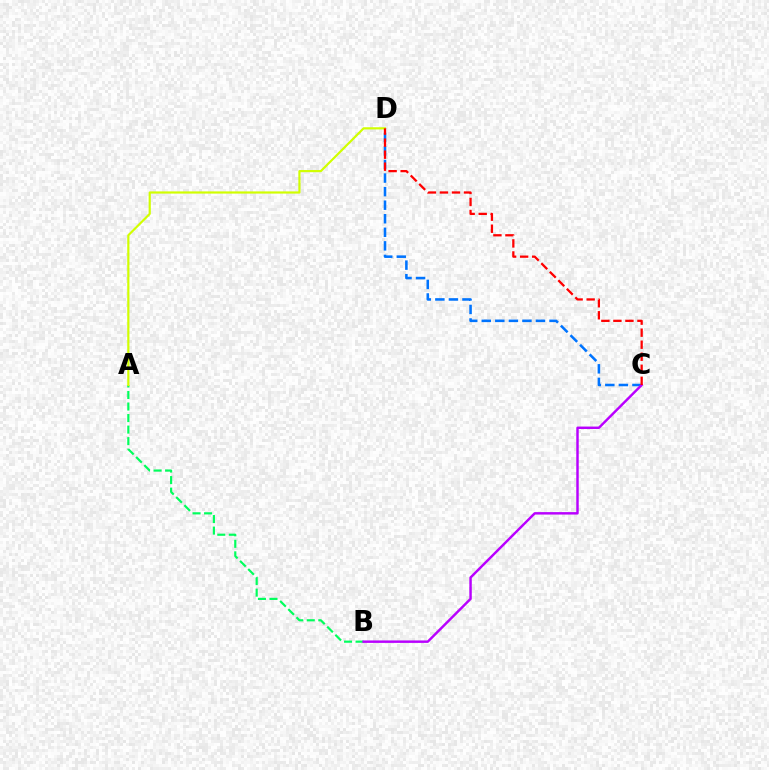{('A', 'B'): [{'color': '#00ff5c', 'line_style': 'dashed', 'thickness': 1.57}], ('C', 'D'): [{'color': '#0074ff', 'line_style': 'dashed', 'thickness': 1.84}, {'color': '#ff0000', 'line_style': 'dashed', 'thickness': 1.63}], ('A', 'D'): [{'color': '#d1ff00', 'line_style': 'solid', 'thickness': 1.57}], ('B', 'C'): [{'color': '#b900ff', 'line_style': 'solid', 'thickness': 1.76}]}